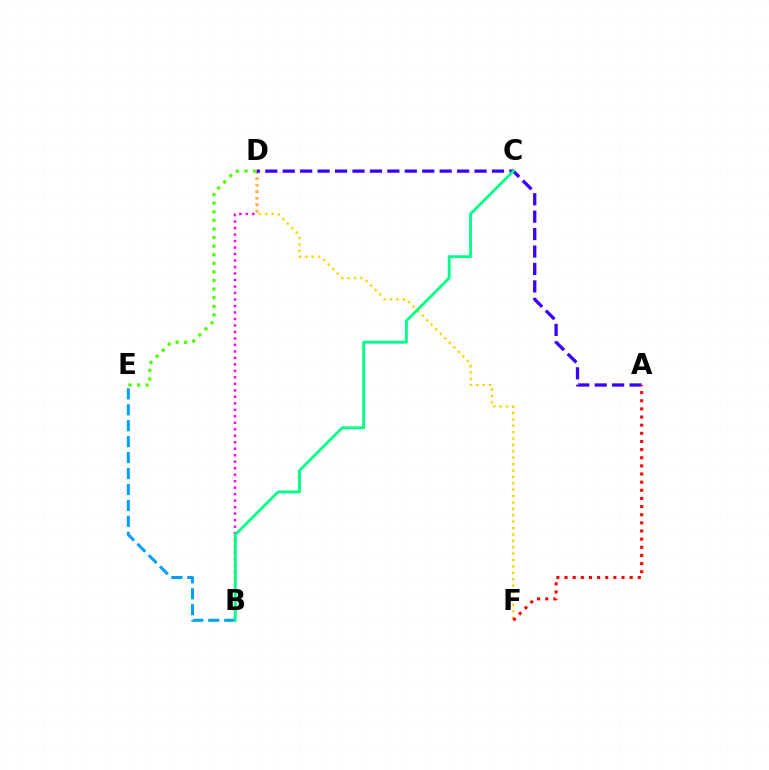{('B', 'D'): [{'color': '#ff00ed', 'line_style': 'dotted', 'thickness': 1.76}], ('B', 'E'): [{'color': '#009eff', 'line_style': 'dashed', 'thickness': 2.16}], ('D', 'E'): [{'color': '#4fff00', 'line_style': 'dotted', 'thickness': 2.34}], ('D', 'F'): [{'color': '#ffd500', 'line_style': 'dotted', 'thickness': 1.74}], ('A', 'D'): [{'color': '#3700ff', 'line_style': 'dashed', 'thickness': 2.37}], ('A', 'F'): [{'color': '#ff0000', 'line_style': 'dotted', 'thickness': 2.21}], ('B', 'C'): [{'color': '#00ff86', 'line_style': 'solid', 'thickness': 2.04}]}